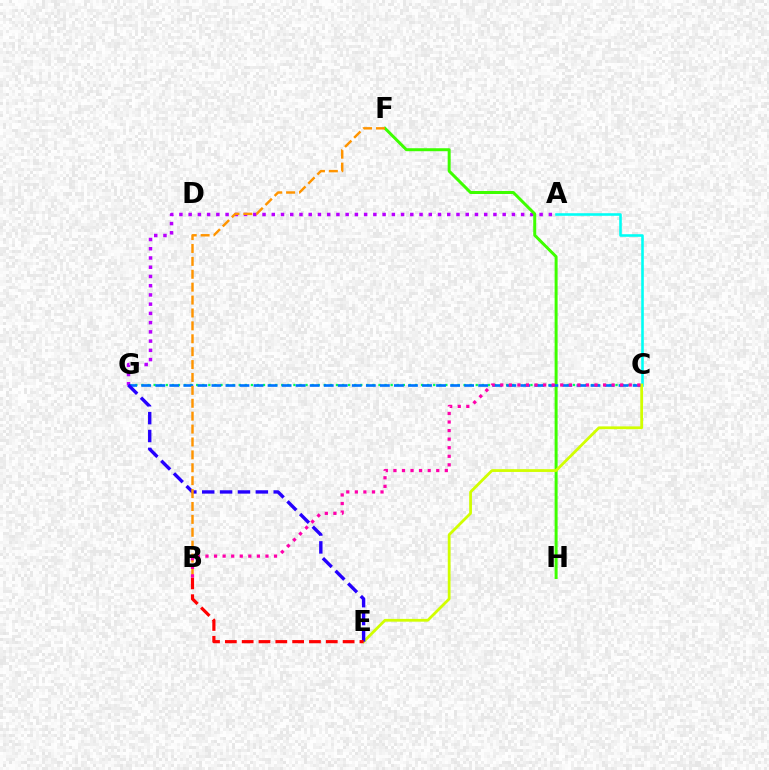{('C', 'G'): [{'color': '#00ff5c', 'line_style': 'dotted', 'thickness': 1.65}, {'color': '#0074ff', 'line_style': 'dashed', 'thickness': 1.91}], ('A', 'G'): [{'color': '#b900ff', 'line_style': 'dotted', 'thickness': 2.51}], ('F', 'H'): [{'color': '#3dff00', 'line_style': 'solid', 'thickness': 2.15}], ('A', 'C'): [{'color': '#00fff6', 'line_style': 'solid', 'thickness': 1.86}], ('C', 'E'): [{'color': '#d1ff00', 'line_style': 'solid', 'thickness': 2.01}], ('E', 'G'): [{'color': '#2500ff', 'line_style': 'dashed', 'thickness': 2.43}], ('B', 'F'): [{'color': '#ff9400', 'line_style': 'dashed', 'thickness': 1.75}], ('B', 'E'): [{'color': '#ff0000', 'line_style': 'dashed', 'thickness': 2.29}], ('B', 'C'): [{'color': '#ff00ac', 'line_style': 'dotted', 'thickness': 2.33}]}